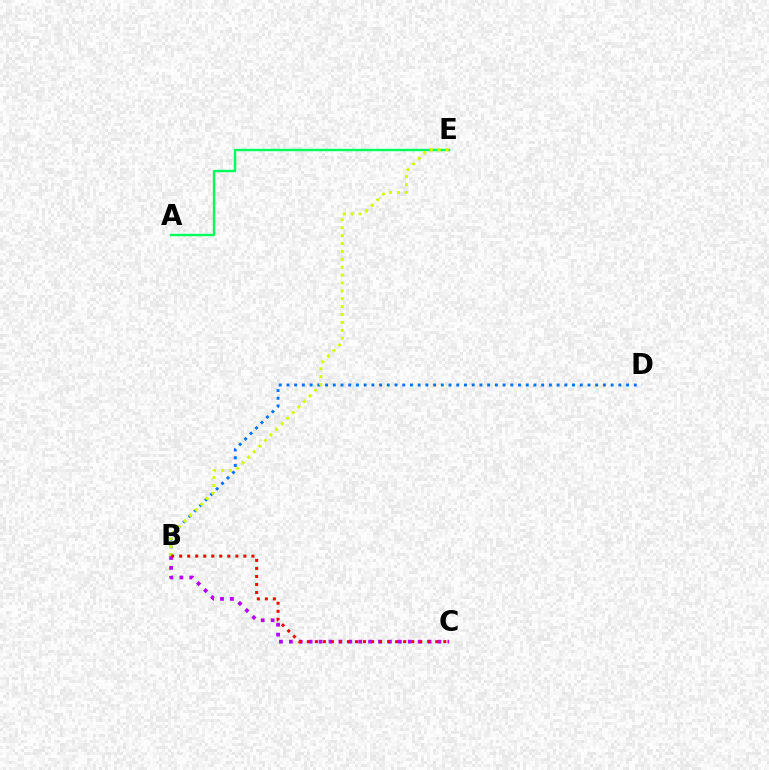{('B', 'D'): [{'color': '#0074ff', 'line_style': 'dotted', 'thickness': 2.1}], ('A', 'E'): [{'color': '#00ff5c', 'line_style': 'solid', 'thickness': 1.73}], ('B', 'C'): [{'color': '#b900ff', 'line_style': 'dotted', 'thickness': 2.69}, {'color': '#ff0000', 'line_style': 'dotted', 'thickness': 2.18}], ('B', 'E'): [{'color': '#d1ff00', 'line_style': 'dotted', 'thickness': 2.14}]}